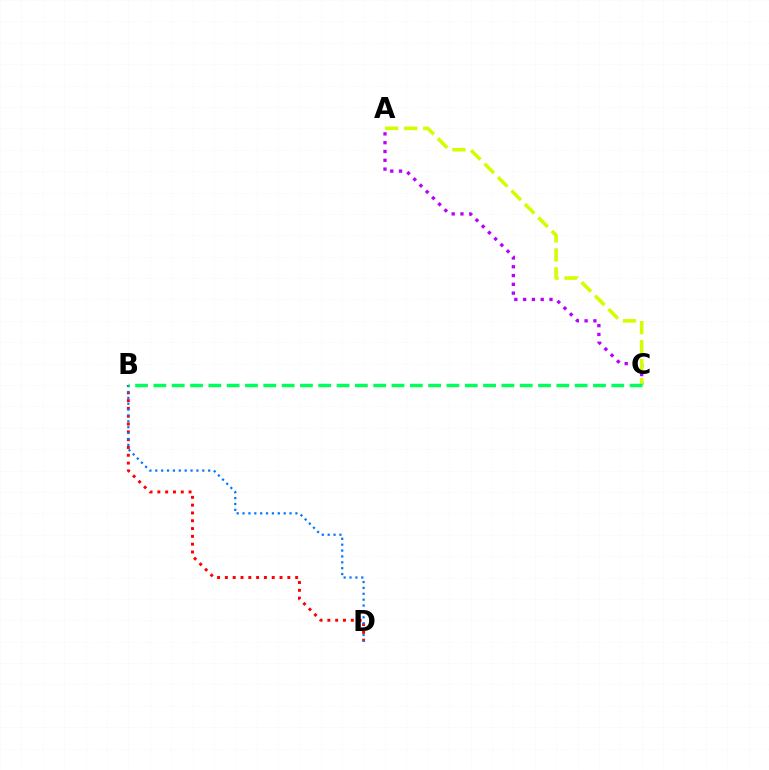{('B', 'D'): [{'color': '#ff0000', 'line_style': 'dotted', 'thickness': 2.12}, {'color': '#0074ff', 'line_style': 'dotted', 'thickness': 1.6}], ('A', 'C'): [{'color': '#b900ff', 'line_style': 'dotted', 'thickness': 2.39}, {'color': '#d1ff00', 'line_style': 'dashed', 'thickness': 2.59}], ('B', 'C'): [{'color': '#00ff5c', 'line_style': 'dashed', 'thickness': 2.49}]}